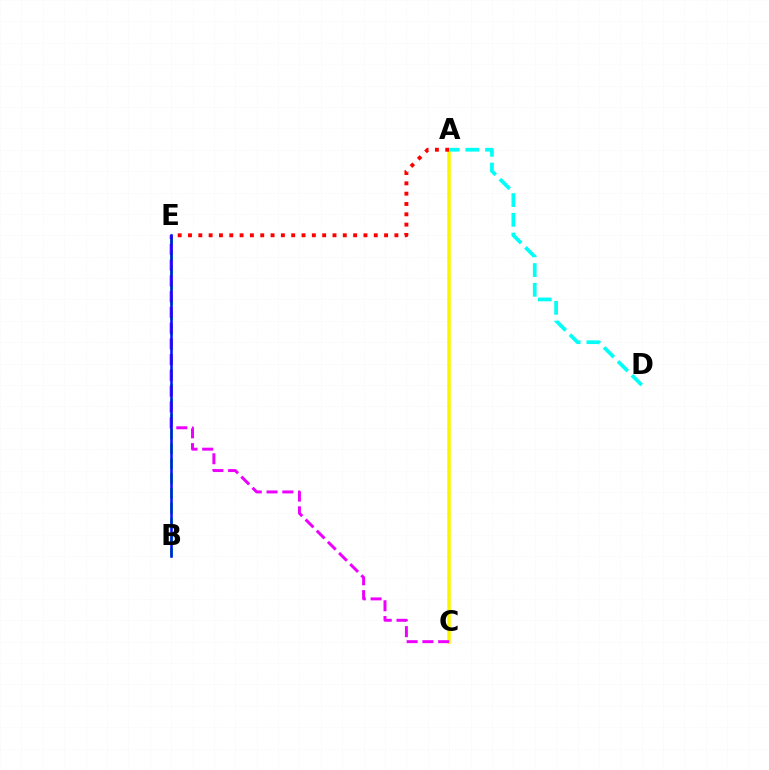{('B', 'E'): [{'color': '#08ff00', 'line_style': 'dashed', 'thickness': 2.02}, {'color': '#0010ff', 'line_style': 'solid', 'thickness': 1.84}], ('A', 'C'): [{'color': '#fcf500', 'line_style': 'solid', 'thickness': 2.52}], ('C', 'E'): [{'color': '#ee00ff', 'line_style': 'dashed', 'thickness': 2.14}], ('A', 'E'): [{'color': '#ff0000', 'line_style': 'dotted', 'thickness': 2.8}], ('A', 'D'): [{'color': '#00fff6', 'line_style': 'dashed', 'thickness': 2.68}]}